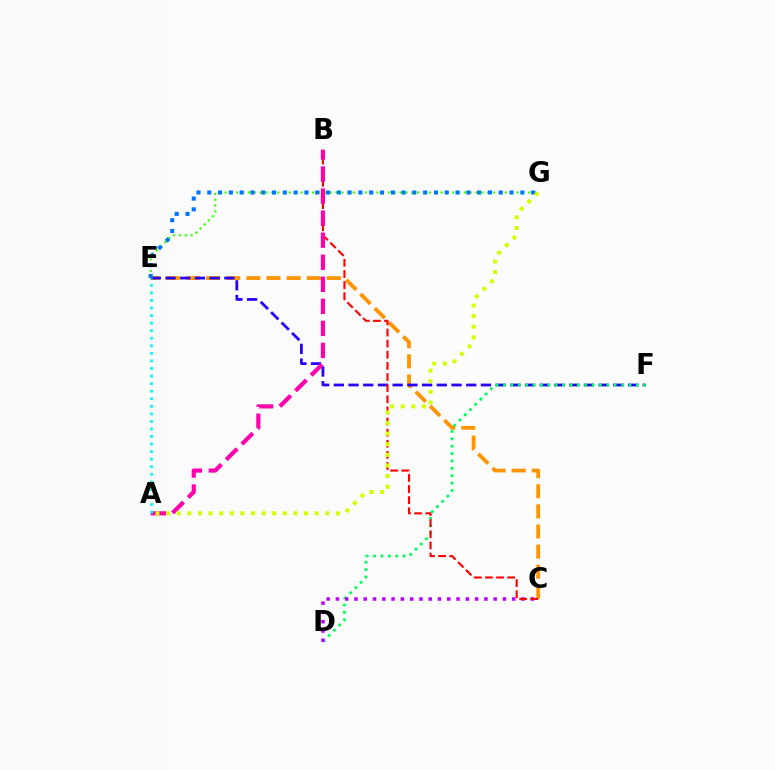{('E', 'G'): [{'color': '#3dff00', 'line_style': 'dotted', 'thickness': 1.59}, {'color': '#0074ff', 'line_style': 'dotted', 'thickness': 2.93}], ('C', 'E'): [{'color': '#ff9400', 'line_style': 'dashed', 'thickness': 2.73}], ('E', 'F'): [{'color': '#2500ff', 'line_style': 'dashed', 'thickness': 2.0}], ('D', 'F'): [{'color': '#00ff5c', 'line_style': 'dotted', 'thickness': 2.0}], ('C', 'D'): [{'color': '#b900ff', 'line_style': 'dotted', 'thickness': 2.52}], ('B', 'C'): [{'color': '#ff0000', 'line_style': 'dashed', 'thickness': 1.51}], ('A', 'B'): [{'color': '#ff00ac', 'line_style': 'dashed', 'thickness': 3.0}], ('A', 'G'): [{'color': '#d1ff00', 'line_style': 'dotted', 'thickness': 2.88}], ('A', 'E'): [{'color': '#00fff6', 'line_style': 'dotted', 'thickness': 2.05}]}